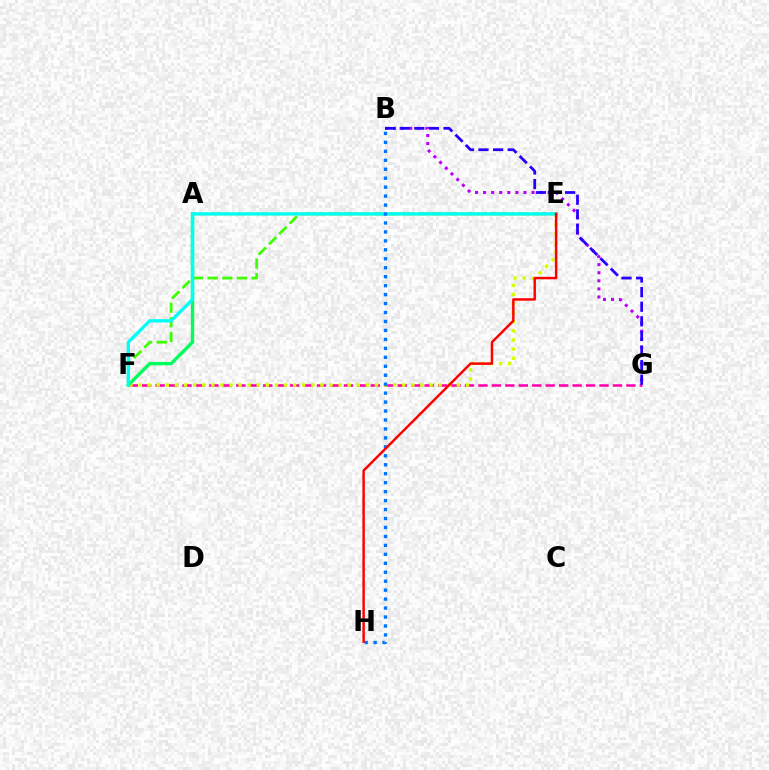{('F', 'G'): [{'color': '#ff00ac', 'line_style': 'dashed', 'thickness': 1.83}], ('E', 'F'): [{'color': '#3dff00', 'line_style': 'dashed', 'thickness': 1.99}, {'color': '#d1ff00', 'line_style': 'dotted', 'thickness': 2.47}, {'color': '#00fff6', 'line_style': 'solid', 'thickness': 2.39}], ('B', 'G'): [{'color': '#b900ff', 'line_style': 'dotted', 'thickness': 2.19}, {'color': '#2500ff', 'line_style': 'dashed', 'thickness': 1.98}], ('A', 'F'): [{'color': '#00ff5c', 'line_style': 'solid', 'thickness': 2.43}], ('A', 'E'): [{'color': '#ff9400', 'line_style': 'solid', 'thickness': 1.62}], ('B', 'H'): [{'color': '#0074ff', 'line_style': 'dotted', 'thickness': 2.43}], ('E', 'H'): [{'color': '#ff0000', 'line_style': 'solid', 'thickness': 1.77}]}